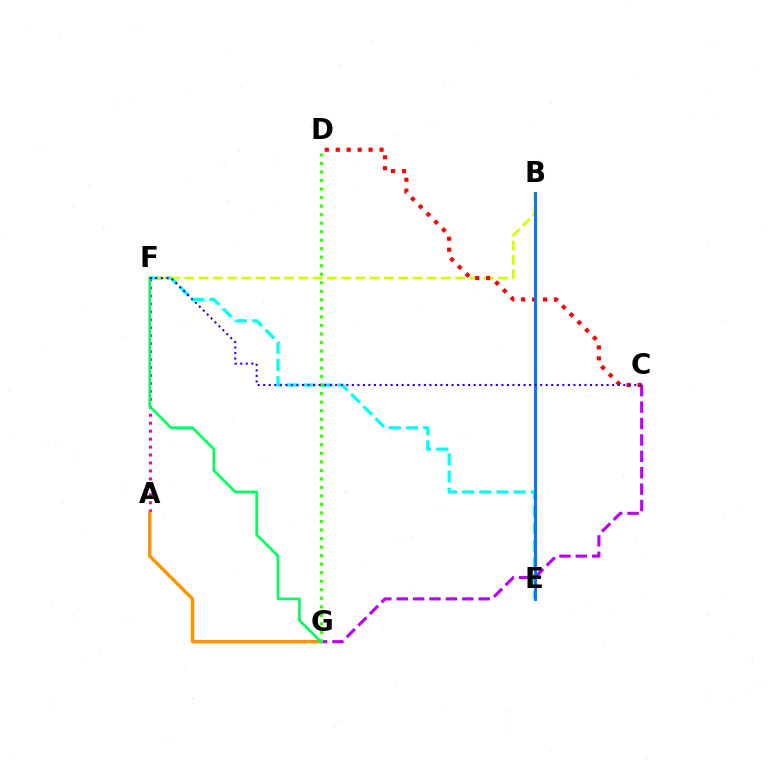{('E', 'F'): [{'color': '#00fff6', 'line_style': 'dashed', 'thickness': 2.33}], ('C', 'G'): [{'color': '#b900ff', 'line_style': 'dashed', 'thickness': 2.23}], ('A', 'F'): [{'color': '#ff00ac', 'line_style': 'dotted', 'thickness': 2.16}], ('B', 'F'): [{'color': '#d1ff00', 'line_style': 'dashed', 'thickness': 1.94}], ('C', 'D'): [{'color': '#ff0000', 'line_style': 'dotted', 'thickness': 2.98}], ('B', 'E'): [{'color': '#0074ff', 'line_style': 'solid', 'thickness': 2.09}], ('A', 'G'): [{'color': '#ff9400', 'line_style': 'solid', 'thickness': 2.41}], ('D', 'G'): [{'color': '#3dff00', 'line_style': 'dotted', 'thickness': 2.32}], ('F', 'G'): [{'color': '#00ff5c', 'line_style': 'solid', 'thickness': 1.93}], ('C', 'F'): [{'color': '#2500ff', 'line_style': 'dotted', 'thickness': 1.5}]}